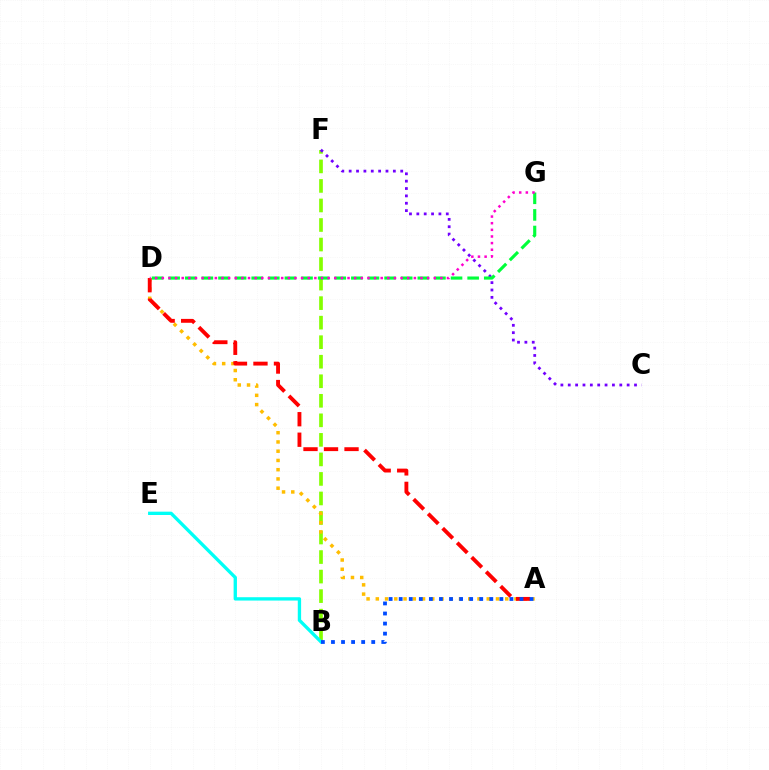{('B', 'F'): [{'color': '#84ff00', 'line_style': 'dashed', 'thickness': 2.65}], ('A', 'D'): [{'color': '#ffbd00', 'line_style': 'dotted', 'thickness': 2.51}, {'color': '#ff0000', 'line_style': 'dashed', 'thickness': 2.79}], ('B', 'E'): [{'color': '#00fff6', 'line_style': 'solid', 'thickness': 2.4}], ('C', 'F'): [{'color': '#7200ff', 'line_style': 'dotted', 'thickness': 2.0}], ('D', 'G'): [{'color': '#00ff39', 'line_style': 'dashed', 'thickness': 2.26}, {'color': '#ff00cf', 'line_style': 'dotted', 'thickness': 1.8}], ('A', 'B'): [{'color': '#004bff', 'line_style': 'dotted', 'thickness': 2.73}]}